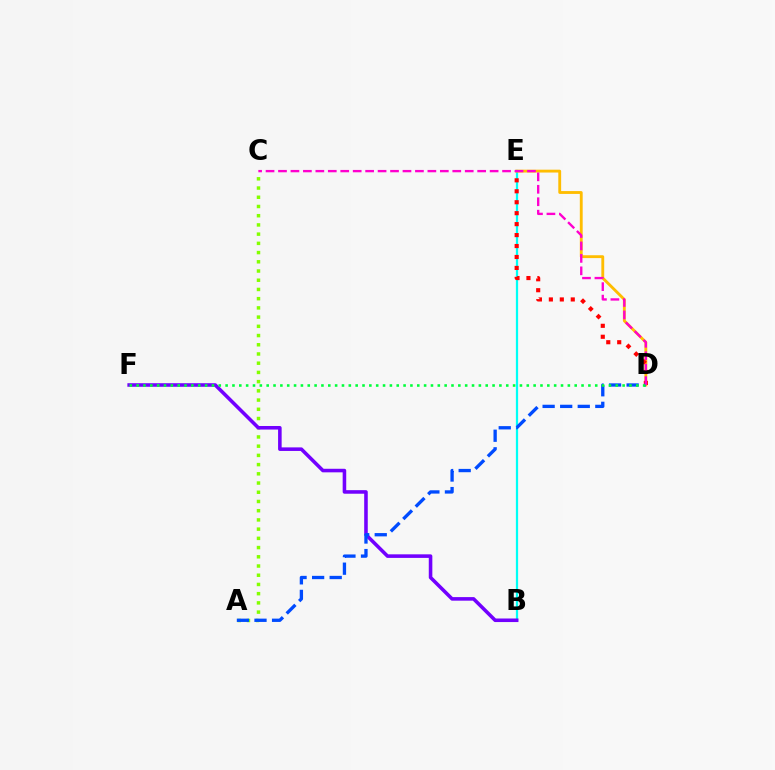{('B', 'E'): [{'color': '#00fff6', 'line_style': 'solid', 'thickness': 1.62}], ('A', 'C'): [{'color': '#84ff00', 'line_style': 'dotted', 'thickness': 2.5}], ('D', 'E'): [{'color': '#ffbd00', 'line_style': 'solid', 'thickness': 2.05}, {'color': '#ff0000', 'line_style': 'dotted', 'thickness': 2.98}], ('B', 'F'): [{'color': '#7200ff', 'line_style': 'solid', 'thickness': 2.57}], ('A', 'D'): [{'color': '#004bff', 'line_style': 'dashed', 'thickness': 2.39}], ('C', 'D'): [{'color': '#ff00cf', 'line_style': 'dashed', 'thickness': 1.69}], ('D', 'F'): [{'color': '#00ff39', 'line_style': 'dotted', 'thickness': 1.86}]}